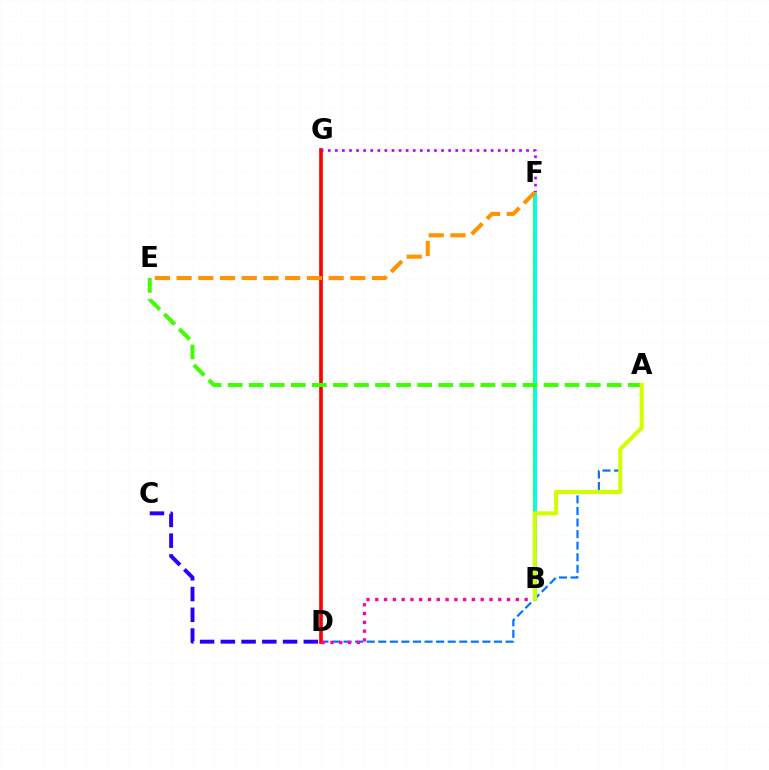{('C', 'D'): [{'color': '#2500ff', 'line_style': 'dashed', 'thickness': 2.82}], ('A', 'D'): [{'color': '#0074ff', 'line_style': 'dashed', 'thickness': 1.57}], ('B', 'F'): [{'color': '#00ff5c', 'line_style': 'solid', 'thickness': 2.68}, {'color': '#00fff6', 'line_style': 'solid', 'thickness': 2.06}], ('D', 'G'): [{'color': '#ff0000', 'line_style': 'solid', 'thickness': 2.65}], ('F', 'G'): [{'color': '#b900ff', 'line_style': 'dotted', 'thickness': 1.92}], ('E', 'F'): [{'color': '#ff9400', 'line_style': 'dashed', 'thickness': 2.95}], ('B', 'D'): [{'color': '#ff00ac', 'line_style': 'dotted', 'thickness': 2.39}], ('A', 'E'): [{'color': '#3dff00', 'line_style': 'dashed', 'thickness': 2.86}], ('A', 'B'): [{'color': '#d1ff00', 'line_style': 'solid', 'thickness': 2.93}]}